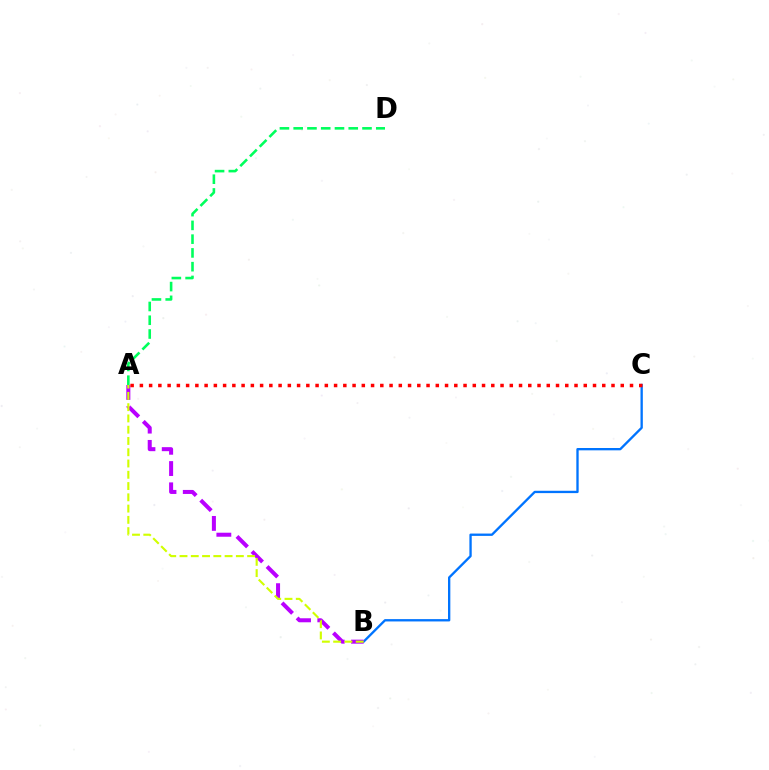{('B', 'C'): [{'color': '#0074ff', 'line_style': 'solid', 'thickness': 1.68}], ('A', 'B'): [{'color': '#b900ff', 'line_style': 'dashed', 'thickness': 2.89}, {'color': '#d1ff00', 'line_style': 'dashed', 'thickness': 1.53}], ('A', 'C'): [{'color': '#ff0000', 'line_style': 'dotted', 'thickness': 2.51}], ('A', 'D'): [{'color': '#00ff5c', 'line_style': 'dashed', 'thickness': 1.87}]}